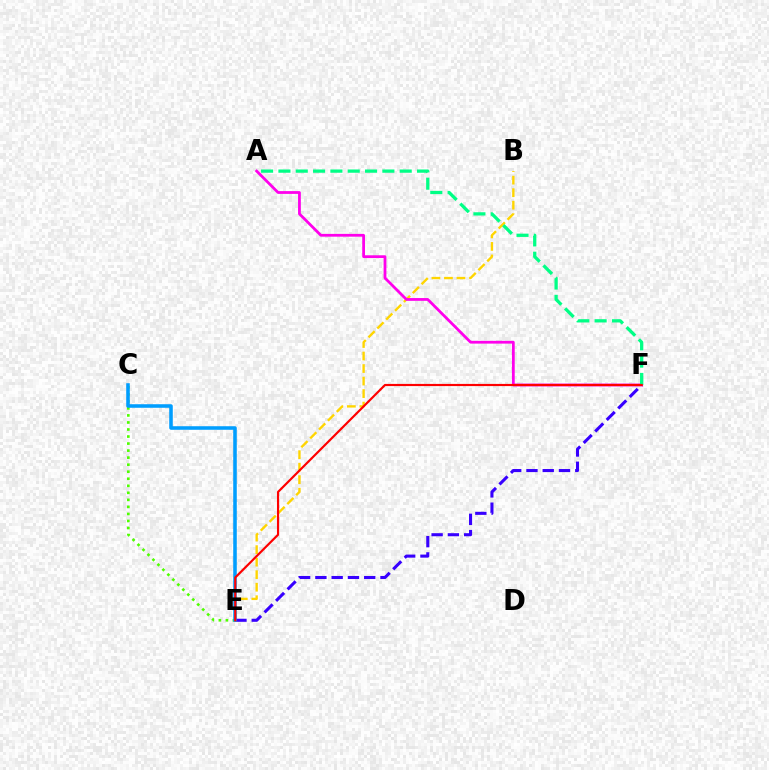{('C', 'E'): [{'color': '#4fff00', 'line_style': 'dotted', 'thickness': 1.91}, {'color': '#009eff', 'line_style': 'solid', 'thickness': 2.56}], ('B', 'E'): [{'color': '#ffd500', 'line_style': 'dashed', 'thickness': 1.7}], ('E', 'F'): [{'color': '#3700ff', 'line_style': 'dashed', 'thickness': 2.21}, {'color': '#ff0000', 'line_style': 'solid', 'thickness': 1.56}], ('A', 'F'): [{'color': '#ff00ed', 'line_style': 'solid', 'thickness': 2.0}, {'color': '#00ff86', 'line_style': 'dashed', 'thickness': 2.35}]}